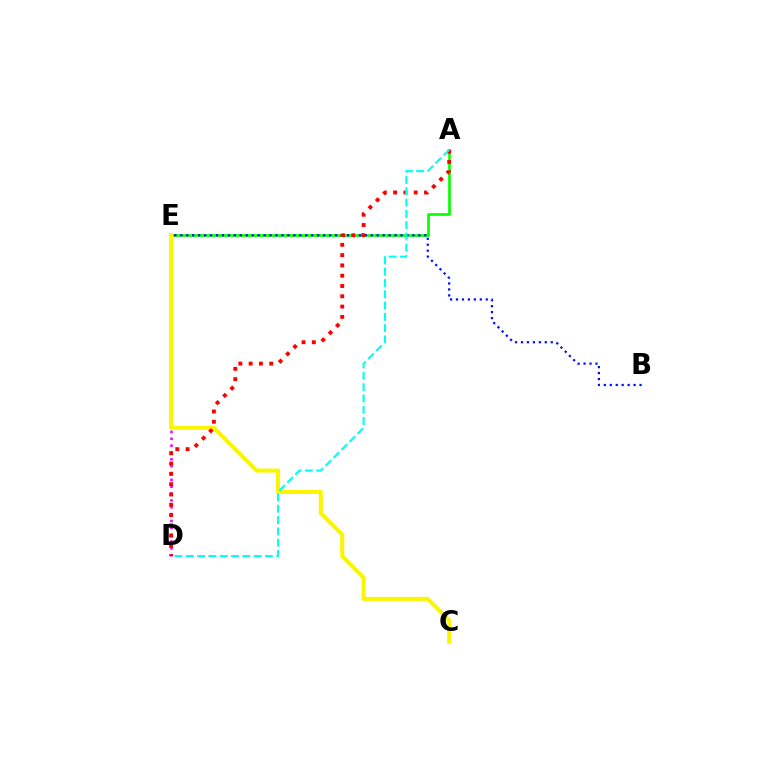{('A', 'E'): [{'color': '#08ff00', 'line_style': 'solid', 'thickness': 1.93}], ('B', 'E'): [{'color': '#0010ff', 'line_style': 'dotted', 'thickness': 1.62}], ('D', 'E'): [{'color': '#ee00ff', 'line_style': 'dotted', 'thickness': 1.86}], ('C', 'E'): [{'color': '#fcf500', 'line_style': 'solid', 'thickness': 2.9}], ('A', 'D'): [{'color': '#ff0000', 'line_style': 'dotted', 'thickness': 2.8}, {'color': '#00fff6', 'line_style': 'dashed', 'thickness': 1.54}]}